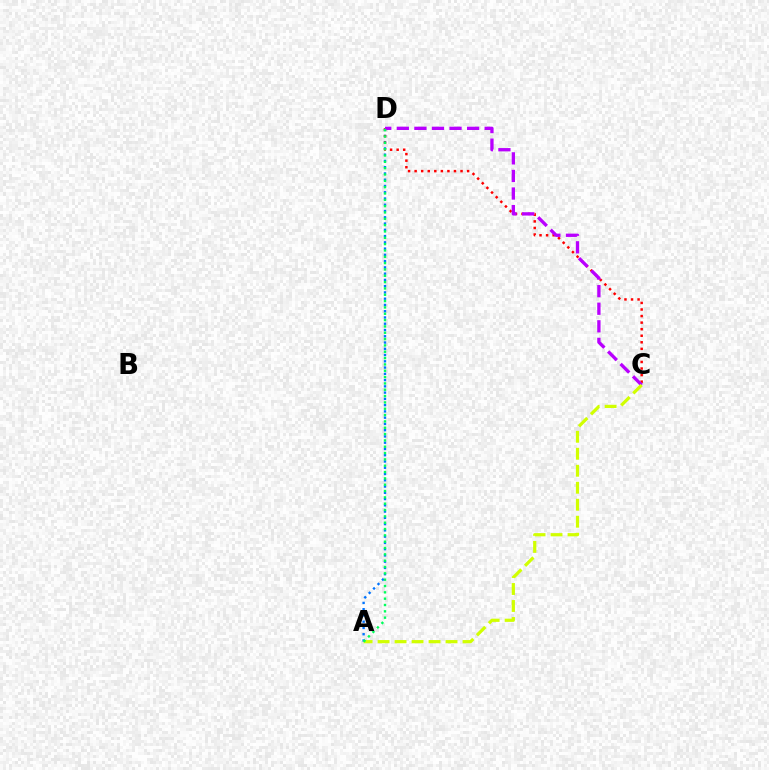{('A', 'D'): [{'color': '#0074ff', 'line_style': 'dotted', 'thickness': 1.7}, {'color': '#00ff5c', 'line_style': 'dotted', 'thickness': 1.72}], ('C', 'D'): [{'color': '#ff0000', 'line_style': 'dotted', 'thickness': 1.78}, {'color': '#b900ff', 'line_style': 'dashed', 'thickness': 2.39}], ('A', 'C'): [{'color': '#d1ff00', 'line_style': 'dashed', 'thickness': 2.31}]}